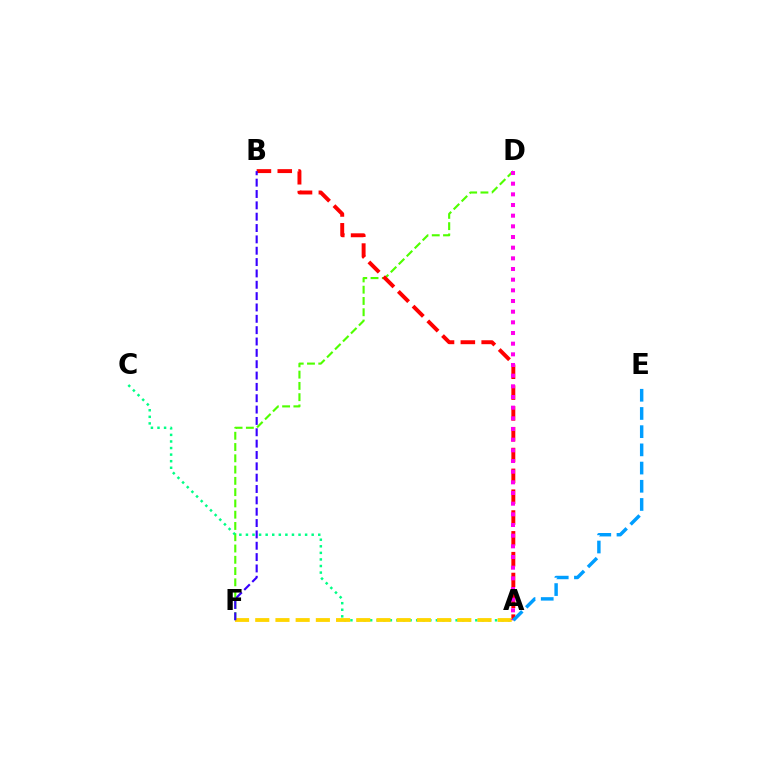{('D', 'F'): [{'color': '#4fff00', 'line_style': 'dashed', 'thickness': 1.53}], ('A', 'B'): [{'color': '#ff0000', 'line_style': 'dashed', 'thickness': 2.83}], ('A', 'C'): [{'color': '#00ff86', 'line_style': 'dotted', 'thickness': 1.79}], ('A', 'F'): [{'color': '#ffd500', 'line_style': 'dashed', 'thickness': 2.74}], ('A', 'D'): [{'color': '#ff00ed', 'line_style': 'dotted', 'thickness': 2.9}], ('A', 'E'): [{'color': '#009eff', 'line_style': 'dashed', 'thickness': 2.47}], ('B', 'F'): [{'color': '#3700ff', 'line_style': 'dashed', 'thickness': 1.54}]}